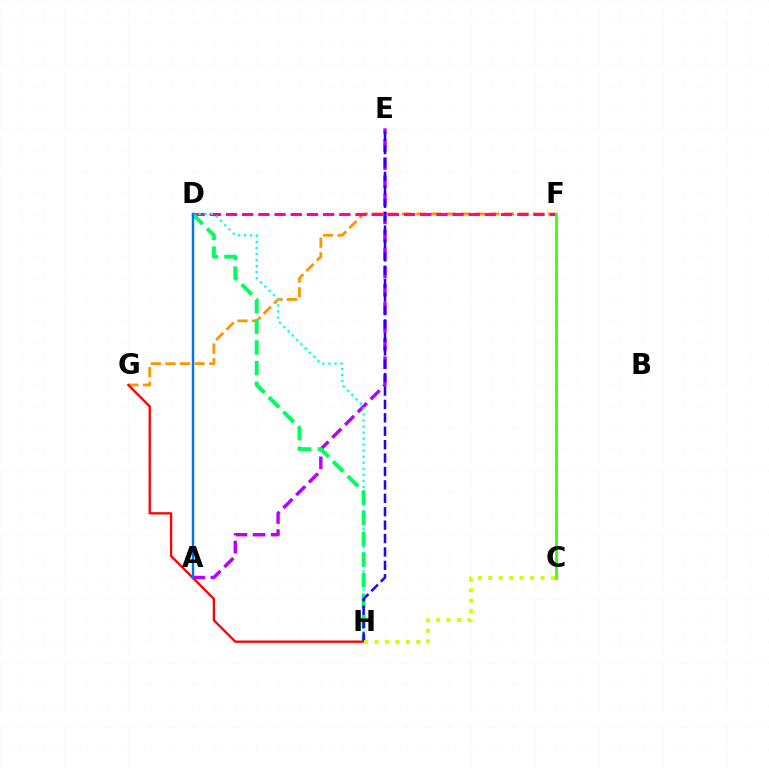{('F', 'G'): [{'color': '#ff9400', 'line_style': 'dashed', 'thickness': 1.98}], ('A', 'E'): [{'color': '#b900ff', 'line_style': 'dashed', 'thickness': 2.46}], ('D', 'F'): [{'color': '#ff00ac', 'line_style': 'dashed', 'thickness': 2.2}], ('D', 'H'): [{'color': '#00fff6', 'line_style': 'dotted', 'thickness': 1.64}, {'color': '#00ff5c', 'line_style': 'dashed', 'thickness': 2.81}], ('E', 'H'): [{'color': '#2500ff', 'line_style': 'dashed', 'thickness': 1.82}], ('C', 'F'): [{'color': '#3dff00', 'line_style': 'solid', 'thickness': 2.03}], ('G', 'H'): [{'color': '#ff0000', 'line_style': 'solid', 'thickness': 1.66}], ('C', 'H'): [{'color': '#d1ff00', 'line_style': 'dotted', 'thickness': 2.84}], ('A', 'D'): [{'color': '#0074ff', 'line_style': 'solid', 'thickness': 1.73}]}